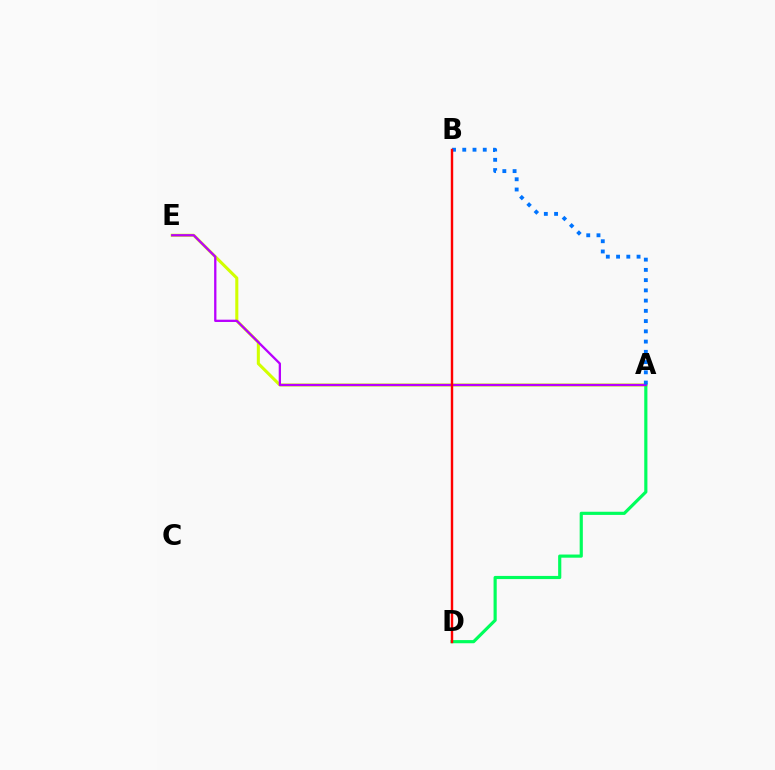{('A', 'E'): [{'color': '#d1ff00', 'line_style': 'solid', 'thickness': 2.2}, {'color': '#b900ff', 'line_style': 'solid', 'thickness': 1.65}], ('A', 'D'): [{'color': '#00ff5c', 'line_style': 'solid', 'thickness': 2.28}], ('A', 'B'): [{'color': '#0074ff', 'line_style': 'dotted', 'thickness': 2.78}], ('B', 'D'): [{'color': '#ff0000', 'line_style': 'solid', 'thickness': 1.74}]}